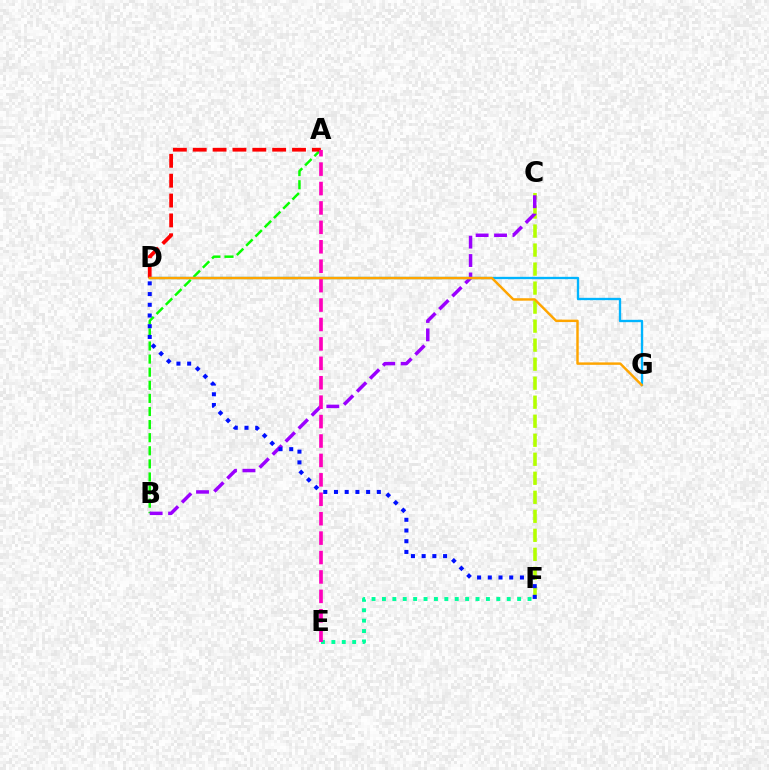{('A', 'B'): [{'color': '#08ff00', 'line_style': 'dashed', 'thickness': 1.78}], ('A', 'D'): [{'color': '#ff0000', 'line_style': 'dashed', 'thickness': 2.7}], ('C', 'F'): [{'color': '#b3ff00', 'line_style': 'dashed', 'thickness': 2.58}], ('E', 'F'): [{'color': '#00ff9d', 'line_style': 'dotted', 'thickness': 2.83}], ('B', 'C'): [{'color': '#9b00ff', 'line_style': 'dashed', 'thickness': 2.5}], ('D', 'G'): [{'color': '#00b5ff', 'line_style': 'solid', 'thickness': 1.68}, {'color': '#ffa500', 'line_style': 'solid', 'thickness': 1.76}], ('D', 'F'): [{'color': '#0010ff', 'line_style': 'dotted', 'thickness': 2.91}], ('A', 'E'): [{'color': '#ff00bd', 'line_style': 'dashed', 'thickness': 2.64}]}